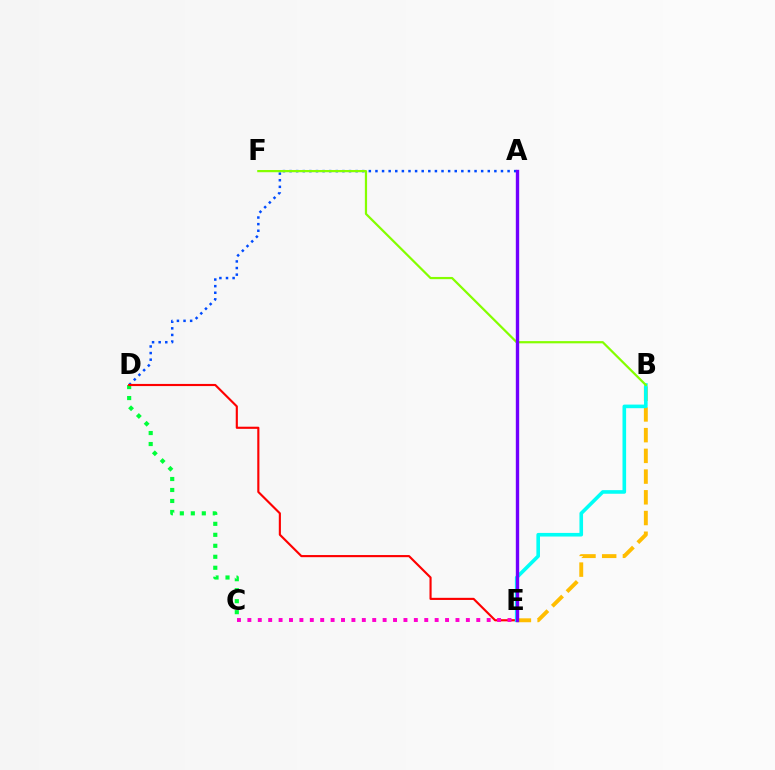{('C', 'D'): [{'color': '#00ff39', 'line_style': 'dotted', 'thickness': 2.98}], ('A', 'D'): [{'color': '#004bff', 'line_style': 'dotted', 'thickness': 1.8}], ('D', 'E'): [{'color': '#ff0000', 'line_style': 'solid', 'thickness': 1.54}], ('B', 'E'): [{'color': '#ffbd00', 'line_style': 'dashed', 'thickness': 2.81}, {'color': '#00fff6', 'line_style': 'solid', 'thickness': 2.6}], ('C', 'E'): [{'color': '#ff00cf', 'line_style': 'dotted', 'thickness': 2.83}], ('B', 'F'): [{'color': '#84ff00', 'line_style': 'solid', 'thickness': 1.6}], ('A', 'E'): [{'color': '#7200ff', 'line_style': 'solid', 'thickness': 2.42}]}